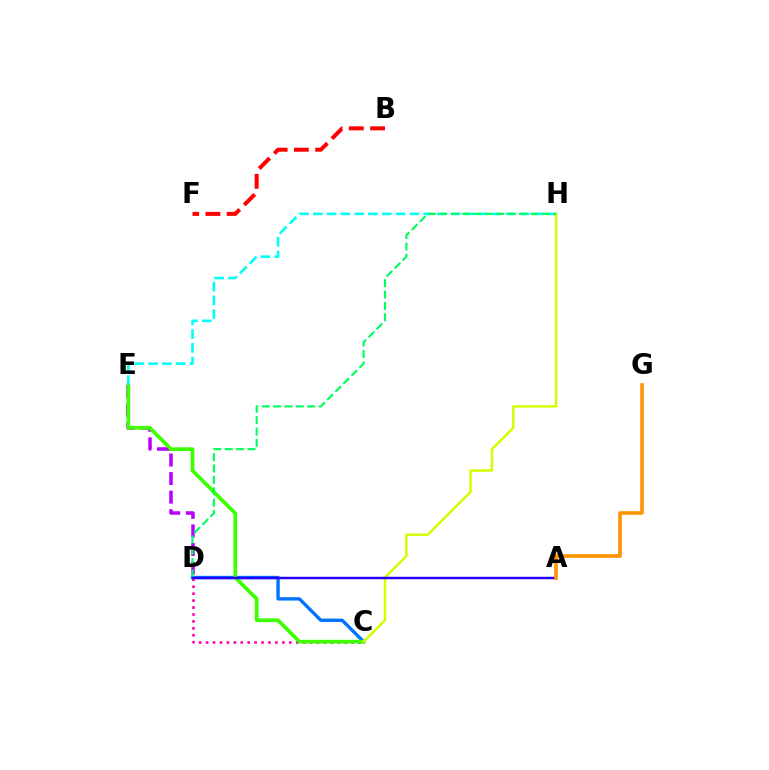{('D', 'E'): [{'color': '#b900ff', 'line_style': 'dashed', 'thickness': 2.52}], ('C', 'D'): [{'color': '#ff00ac', 'line_style': 'dotted', 'thickness': 1.88}, {'color': '#0074ff', 'line_style': 'solid', 'thickness': 2.43}], ('B', 'F'): [{'color': '#ff0000', 'line_style': 'dashed', 'thickness': 2.89}], ('C', 'E'): [{'color': '#3dff00', 'line_style': 'solid', 'thickness': 2.67}], ('E', 'H'): [{'color': '#00fff6', 'line_style': 'dashed', 'thickness': 1.87}], ('C', 'H'): [{'color': '#d1ff00', 'line_style': 'solid', 'thickness': 1.78}], ('D', 'H'): [{'color': '#00ff5c', 'line_style': 'dashed', 'thickness': 1.55}], ('A', 'D'): [{'color': '#2500ff', 'line_style': 'solid', 'thickness': 1.77}], ('A', 'G'): [{'color': '#ff9400', 'line_style': 'solid', 'thickness': 2.6}]}